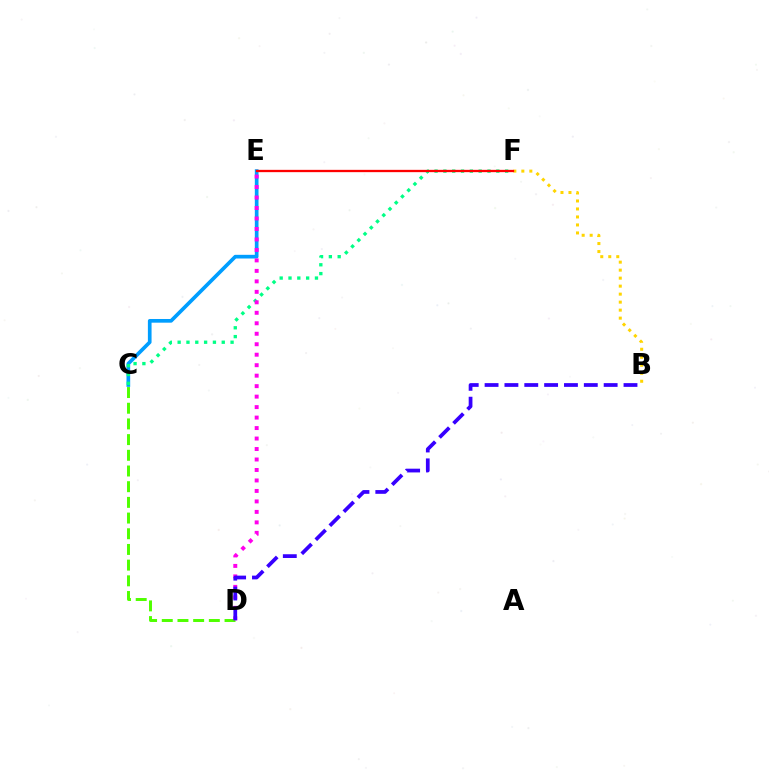{('C', 'E'): [{'color': '#009eff', 'line_style': 'solid', 'thickness': 2.65}], ('C', 'D'): [{'color': '#4fff00', 'line_style': 'dashed', 'thickness': 2.13}], ('C', 'F'): [{'color': '#00ff86', 'line_style': 'dotted', 'thickness': 2.4}], ('B', 'F'): [{'color': '#ffd500', 'line_style': 'dotted', 'thickness': 2.17}], ('D', 'E'): [{'color': '#ff00ed', 'line_style': 'dotted', 'thickness': 2.85}], ('B', 'D'): [{'color': '#3700ff', 'line_style': 'dashed', 'thickness': 2.7}], ('E', 'F'): [{'color': '#ff0000', 'line_style': 'solid', 'thickness': 1.66}]}